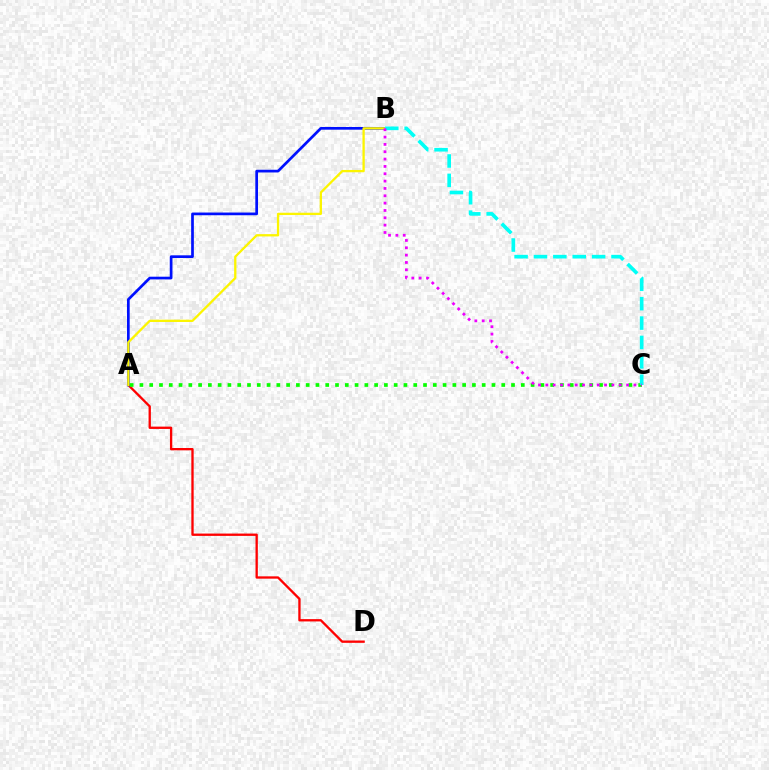{('A', 'D'): [{'color': '#ff0000', 'line_style': 'solid', 'thickness': 1.67}], ('A', 'B'): [{'color': '#0010ff', 'line_style': 'solid', 'thickness': 1.95}, {'color': '#fcf500', 'line_style': 'solid', 'thickness': 1.66}], ('A', 'C'): [{'color': '#08ff00', 'line_style': 'dotted', 'thickness': 2.66}], ('B', 'C'): [{'color': '#00fff6', 'line_style': 'dashed', 'thickness': 2.63}, {'color': '#ee00ff', 'line_style': 'dotted', 'thickness': 1.99}]}